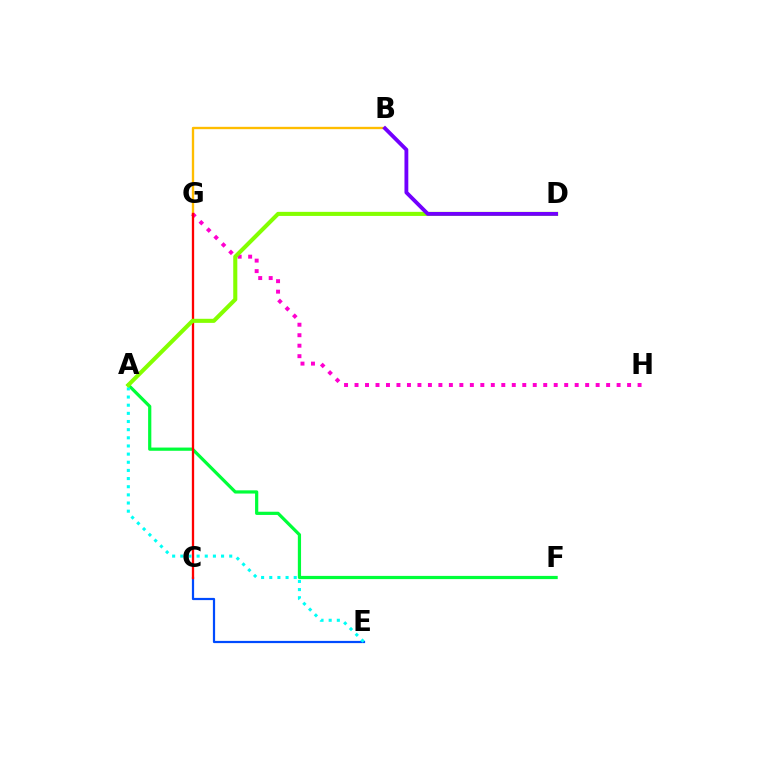{('C', 'E'): [{'color': '#004bff', 'line_style': 'solid', 'thickness': 1.59}], ('A', 'F'): [{'color': '#00ff39', 'line_style': 'solid', 'thickness': 2.31}], ('B', 'G'): [{'color': '#ffbd00', 'line_style': 'solid', 'thickness': 1.69}], ('G', 'H'): [{'color': '#ff00cf', 'line_style': 'dotted', 'thickness': 2.85}], ('C', 'G'): [{'color': '#ff0000', 'line_style': 'solid', 'thickness': 1.66}], ('A', 'E'): [{'color': '#00fff6', 'line_style': 'dotted', 'thickness': 2.21}], ('A', 'D'): [{'color': '#84ff00', 'line_style': 'solid', 'thickness': 2.94}], ('B', 'D'): [{'color': '#7200ff', 'line_style': 'solid', 'thickness': 2.77}]}